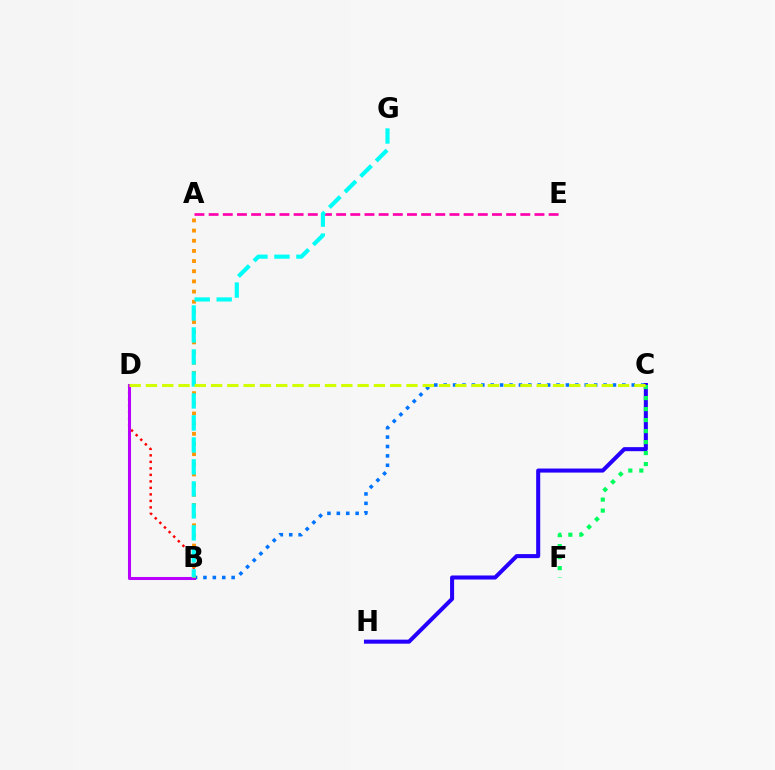{('B', 'D'): [{'color': '#ff0000', 'line_style': 'dotted', 'thickness': 1.77}, {'color': '#3dff00', 'line_style': 'dotted', 'thickness': 2.06}, {'color': '#b900ff', 'line_style': 'solid', 'thickness': 2.19}], ('B', 'C'): [{'color': '#0074ff', 'line_style': 'dotted', 'thickness': 2.56}], ('A', 'B'): [{'color': '#ff9400', 'line_style': 'dotted', 'thickness': 2.76}], ('A', 'E'): [{'color': '#ff00ac', 'line_style': 'dashed', 'thickness': 1.92}], ('C', 'H'): [{'color': '#2500ff', 'line_style': 'solid', 'thickness': 2.91}], ('B', 'G'): [{'color': '#00fff6', 'line_style': 'dashed', 'thickness': 2.99}], ('C', 'F'): [{'color': '#00ff5c', 'line_style': 'dotted', 'thickness': 2.99}], ('C', 'D'): [{'color': '#d1ff00', 'line_style': 'dashed', 'thickness': 2.21}]}